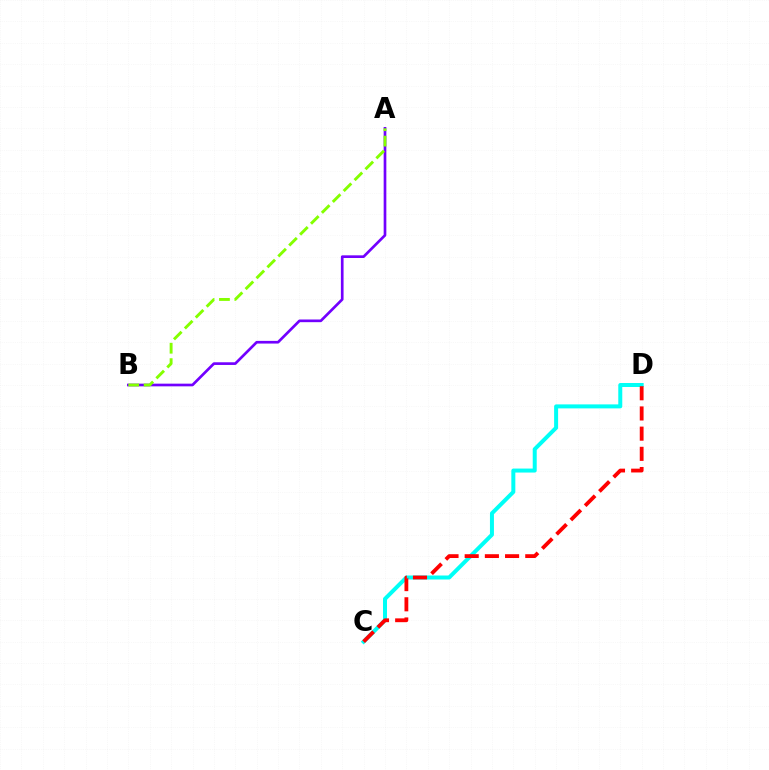{('A', 'B'): [{'color': '#7200ff', 'line_style': 'solid', 'thickness': 1.93}, {'color': '#84ff00', 'line_style': 'dashed', 'thickness': 2.09}], ('C', 'D'): [{'color': '#00fff6', 'line_style': 'solid', 'thickness': 2.88}, {'color': '#ff0000', 'line_style': 'dashed', 'thickness': 2.74}]}